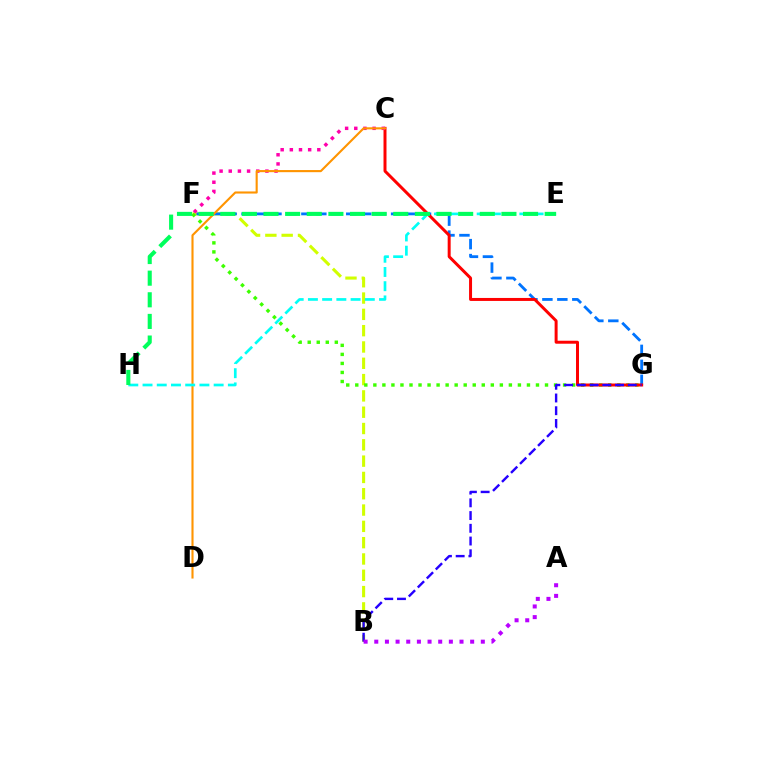{('B', 'F'): [{'color': '#d1ff00', 'line_style': 'dashed', 'thickness': 2.22}], ('F', 'G'): [{'color': '#0074ff', 'line_style': 'dashed', 'thickness': 2.03}, {'color': '#3dff00', 'line_style': 'dotted', 'thickness': 2.45}], ('C', 'G'): [{'color': '#ff0000', 'line_style': 'solid', 'thickness': 2.15}], ('B', 'G'): [{'color': '#2500ff', 'line_style': 'dashed', 'thickness': 1.73}], ('C', 'F'): [{'color': '#ff00ac', 'line_style': 'dotted', 'thickness': 2.49}], ('C', 'D'): [{'color': '#ff9400', 'line_style': 'solid', 'thickness': 1.53}], ('E', 'H'): [{'color': '#00fff6', 'line_style': 'dashed', 'thickness': 1.93}, {'color': '#00ff5c', 'line_style': 'dashed', 'thickness': 2.94}], ('A', 'B'): [{'color': '#b900ff', 'line_style': 'dotted', 'thickness': 2.89}]}